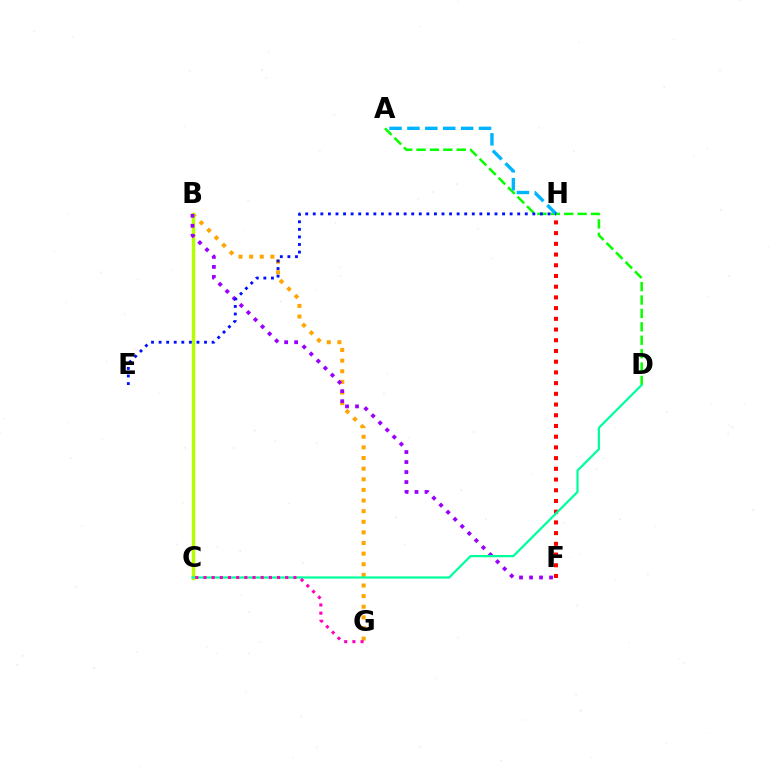{('F', 'H'): [{'color': '#ff0000', 'line_style': 'dotted', 'thickness': 2.91}], ('B', 'G'): [{'color': '#ffa500', 'line_style': 'dotted', 'thickness': 2.89}], ('B', 'C'): [{'color': '#b3ff00', 'line_style': 'solid', 'thickness': 2.46}], ('B', 'F'): [{'color': '#9b00ff', 'line_style': 'dotted', 'thickness': 2.72}], ('A', 'D'): [{'color': '#08ff00', 'line_style': 'dashed', 'thickness': 1.82}], ('A', 'H'): [{'color': '#00b5ff', 'line_style': 'dashed', 'thickness': 2.43}], ('C', 'D'): [{'color': '#00ff9d', 'line_style': 'solid', 'thickness': 1.61}], ('E', 'H'): [{'color': '#0010ff', 'line_style': 'dotted', 'thickness': 2.06}], ('C', 'G'): [{'color': '#ff00bd', 'line_style': 'dotted', 'thickness': 2.22}]}